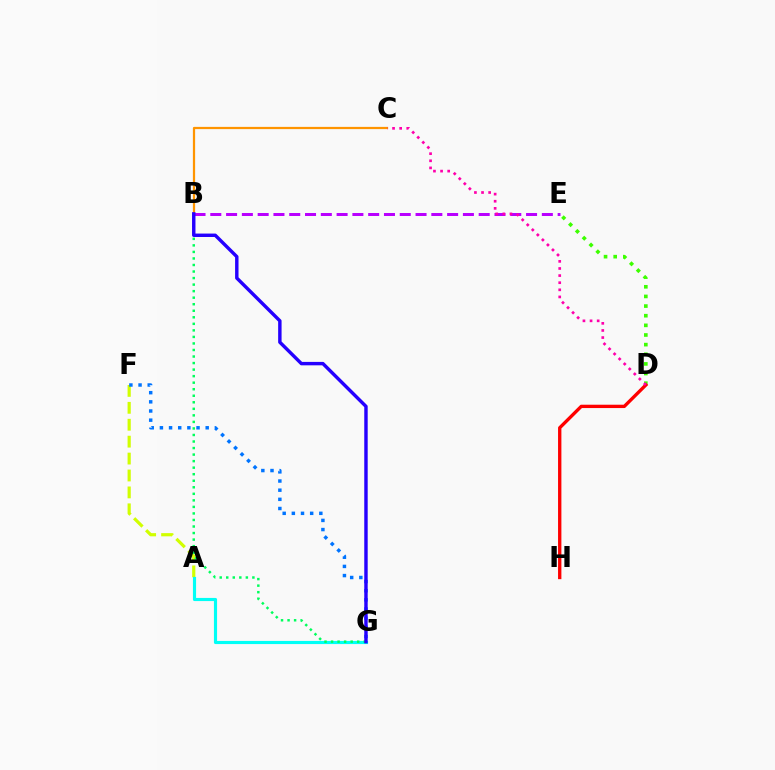{('D', 'E'): [{'color': '#3dff00', 'line_style': 'dotted', 'thickness': 2.62}], ('A', 'F'): [{'color': '#d1ff00', 'line_style': 'dashed', 'thickness': 2.3}], ('B', 'C'): [{'color': '#ff9400', 'line_style': 'solid', 'thickness': 1.61}], ('B', 'E'): [{'color': '#b900ff', 'line_style': 'dashed', 'thickness': 2.14}], ('D', 'H'): [{'color': '#ff0000', 'line_style': 'solid', 'thickness': 2.4}], ('C', 'D'): [{'color': '#ff00ac', 'line_style': 'dotted', 'thickness': 1.93}], ('A', 'G'): [{'color': '#00fff6', 'line_style': 'solid', 'thickness': 2.26}], ('F', 'G'): [{'color': '#0074ff', 'line_style': 'dotted', 'thickness': 2.49}], ('B', 'G'): [{'color': '#00ff5c', 'line_style': 'dotted', 'thickness': 1.78}, {'color': '#2500ff', 'line_style': 'solid', 'thickness': 2.46}]}